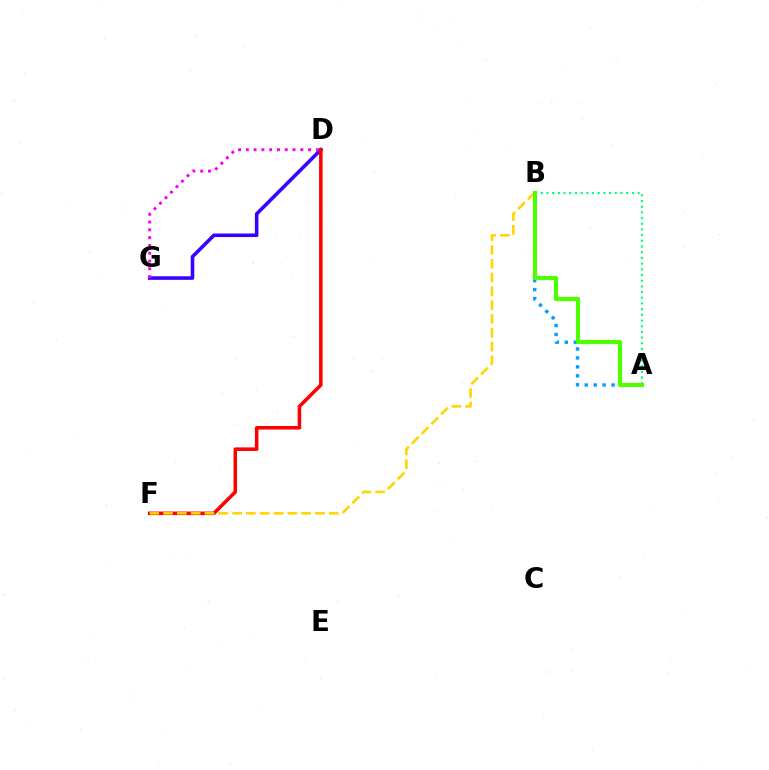{('A', 'B'): [{'color': '#00ff86', 'line_style': 'dotted', 'thickness': 1.55}, {'color': '#009eff', 'line_style': 'dotted', 'thickness': 2.43}, {'color': '#4fff00', 'line_style': 'solid', 'thickness': 3.0}], ('D', 'G'): [{'color': '#3700ff', 'line_style': 'solid', 'thickness': 2.57}, {'color': '#ff00ed', 'line_style': 'dotted', 'thickness': 2.12}], ('D', 'F'): [{'color': '#ff0000', 'line_style': 'solid', 'thickness': 2.55}], ('B', 'F'): [{'color': '#ffd500', 'line_style': 'dashed', 'thickness': 1.88}]}